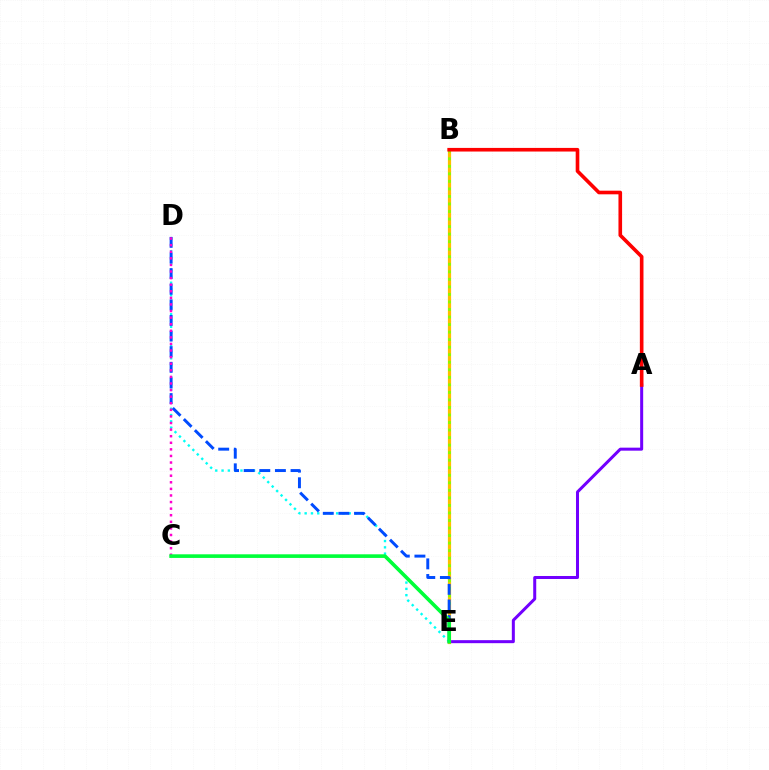{('A', 'E'): [{'color': '#7200ff', 'line_style': 'solid', 'thickness': 2.17}], ('D', 'E'): [{'color': '#00fff6', 'line_style': 'dotted', 'thickness': 1.71}, {'color': '#004bff', 'line_style': 'dashed', 'thickness': 2.12}], ('B', 'E'): [{'color': '#ffbd00', 'line_style': 'solid', 'thickness': 2.31}, {'color': '#84ff00', 'line_style': 'dotted', 'thickness': 2.05}], ('A', 'B'): [{'color': '#ff0000', 'line_style': 'solid', 'thickness': 2.61}], ('C', 'D'): [{'color': '#ff00cf', 'line_style': 'dotted', 'thickness': 1.79}], ('C', 'E'): [{'color': '#00ff39', 'line_style': 'solid', 'thickness': 2.61}]}